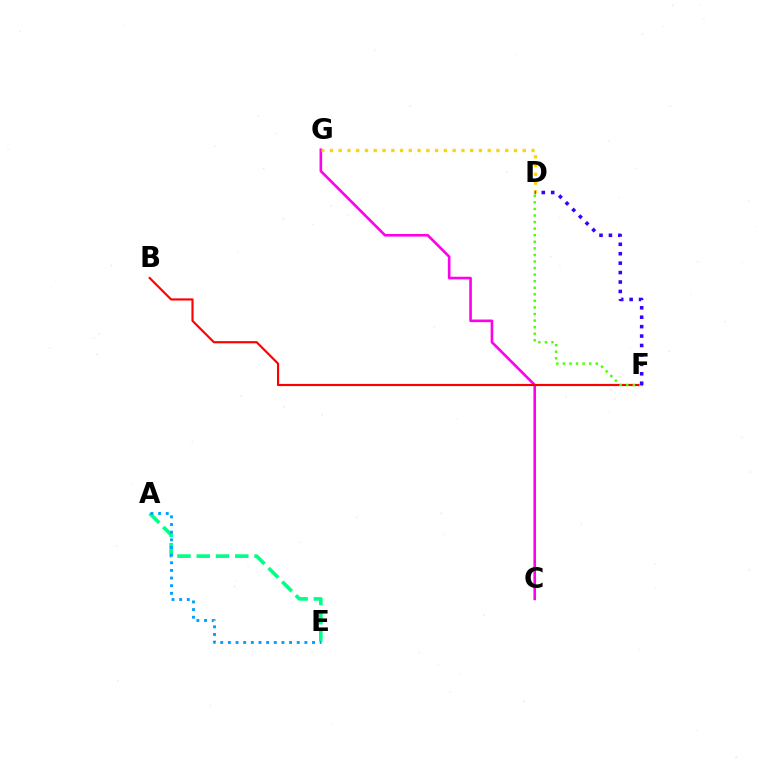{('A', 'E'): [{'color': '#00ff86', 'line_style': 'dashed', 'thickness': 2.62}, {'color': '#009eff', 'line_style': 'dotted', 'thickness': 2.08}], ('C', 'G'): [{'color': '#ff00ed', 'line_style': 'solid', 'thickness': 1.89}], ('D', 'G'): [{'color': '#ffd500', 'line_style': 'dotted', 'thickness': 2.38}], ('B', 'F'): [{'color': '#ff0000', 'line_style': 'solid', 'thickness': 1.55}], ('D', 'F'): [{'color': '#4fff00', 'line_style': 'dotted', 'thickness': 1.78}, {'color': '#3700ff', 'line_style': 'dotted', 'thickness': 2.56}]}